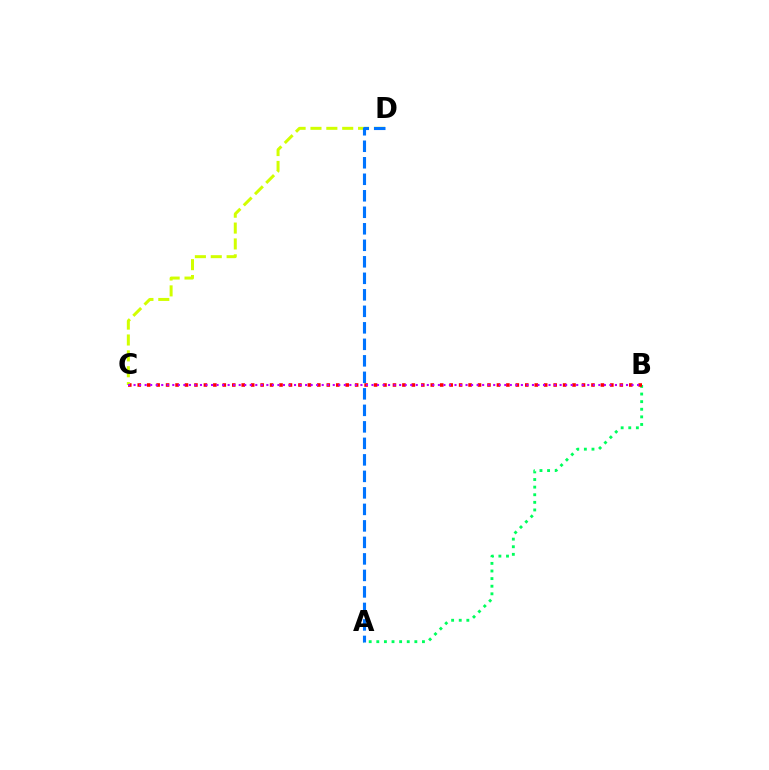{('A', 'B'): [{'color': '#00ff5c', 'line_style': 'dotted', 'thickness': 2.07}], ('B', 'C'): [{'color': '#ff0000', 'line_style': 'dotted', 'thickness': 2.57}, {'color': '#b900ff', 'line_style': 'dotted', 'thickness': 1.5}], ('C', 'D'): [{'color': '#d1ff00', 'line_style': 'dashed', 'thickness': 2.16}], ('A', 'D'): [{'color': '#0074ff', 'line_style': 'dashed', 'thickness': 2.24}]}